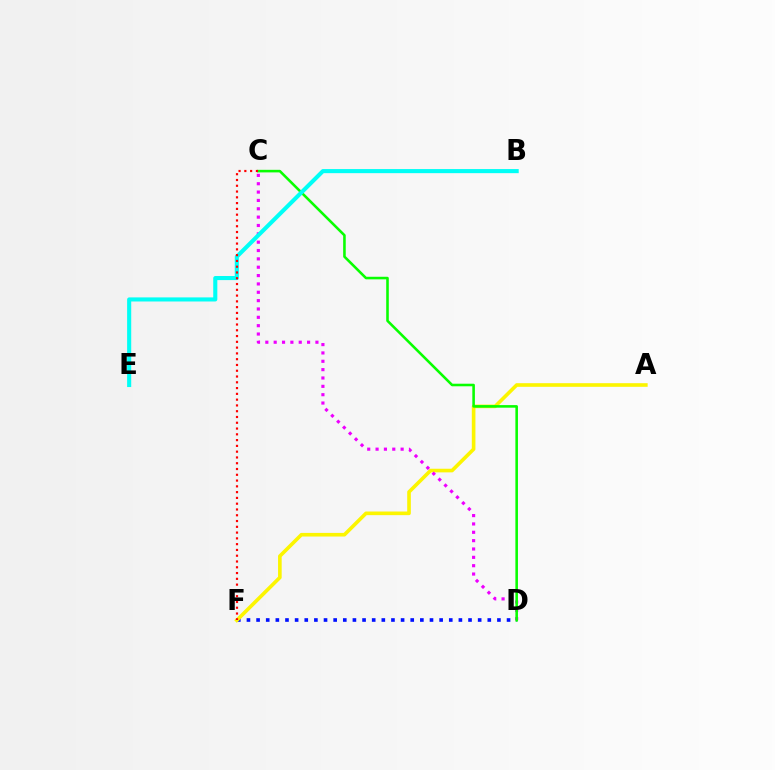{('D', 'F'): [{'color': '#0010ff', 'line_style': 'dotted', 'thickness': 2.62}], ('A', 'F'): [{'color': '#fcf500', 'line_style': 'solid', 'thickness': 2.61}], ('C', 'D'): [{'color': '#ee00ff', 'line_style': 'dotted', 'thickness': 2.27}, {'color': '#08ff00', 'line_style': 'solid', 'thickness': 1.85}], ('B', 'E'): [{'color': '#00fff6', 'line_style': 'solid', 'thickness': 2.94}], ('C', 'F'): [{'color': '#ff0000', 'line_style': 'dotted', 'thickness': 1.57}]}